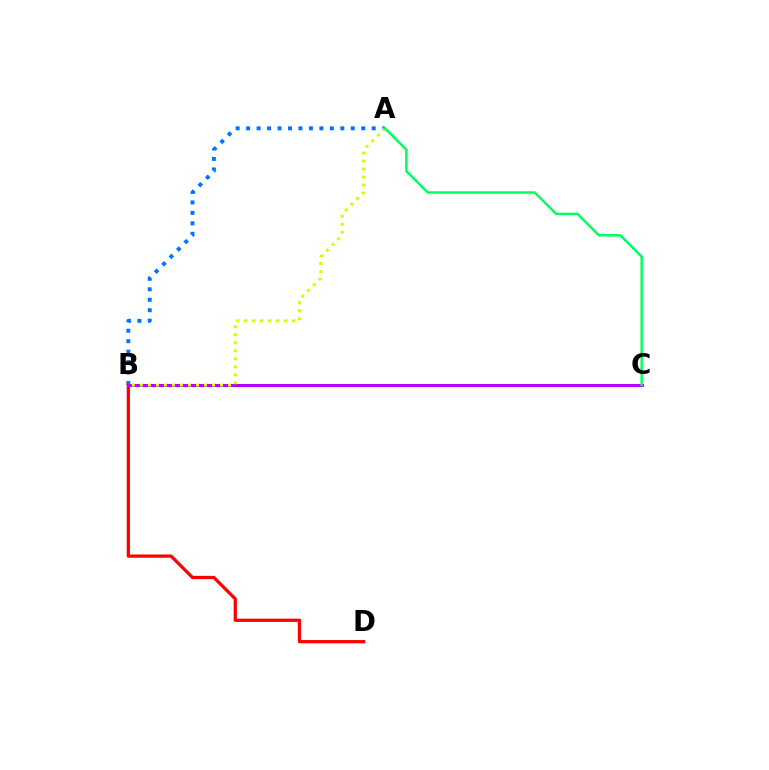{('B', 'D'): [{'color': '#ff0000', 'line_style': 'solid', 'thickness': 2.34}], ('A', 'B'): [{'color': '#0074ff', 'line_style': 'dotted', 'thickness': 2.84}, {'color': '#d1ff00', 'line_style': 'dotted', 'thickness': 2.18}], ('B', 'C'): [{'color': '#b900ff', 'line_style': 'solid', 'thickness': 2.16}], ('A', 'C'): [{'color': '#00ff5c', 'line_style': 'solid', 'thickness': 1.75}]}